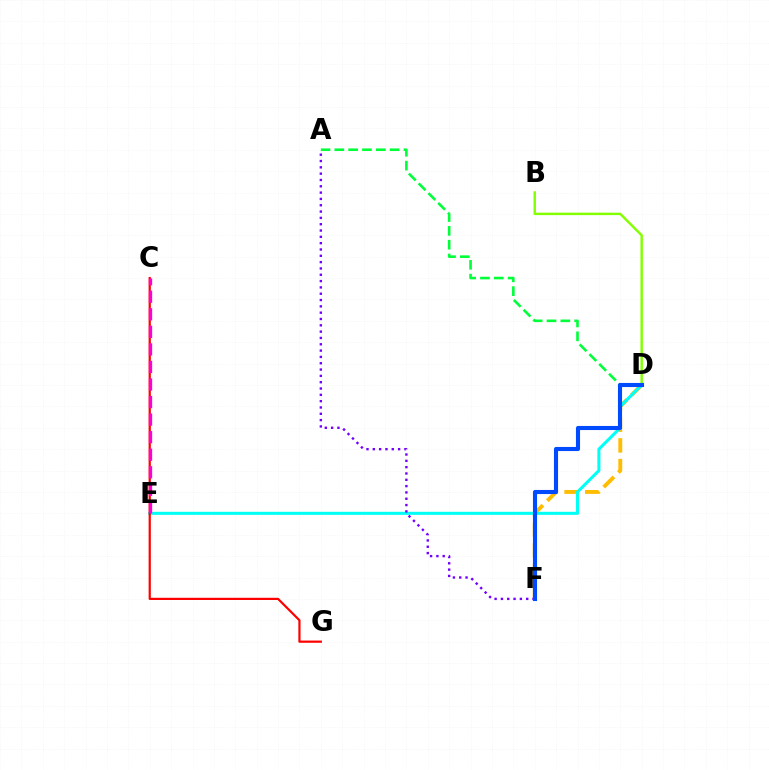{('A', 'D'): [{'color': '#00ff39', 'line_style': 'dashed', 'thickness': 1.88}], ('D', 'F'): [{'color': '#ffbd00', 'line_style': 'dashed', 'thickness': 2.81}, {'color': '#004bff', 'line_style': 'solid', 'thickness': 2.95}], ('D', 'E'): [{'color': '#00fff6', 'line_style': 'solid', 'thickness': 2.19}], ('B', 'D'): [{'color': '#84ff00', 'line_style': 'solid', 'thickness': 1.75}], ('A', 'F'): [{'color': '#7200ff', 'line_style': 'dotted', 'thickness': 1.72}], ('C', 'G'): [{'color': '#ff0000', 'line_style': 'solid', 'thickness': 1.59}], ('C', 'E'): [{'color': '#ff00cf', 'line_style': 'dashed', 'thickness': 2.38}]}